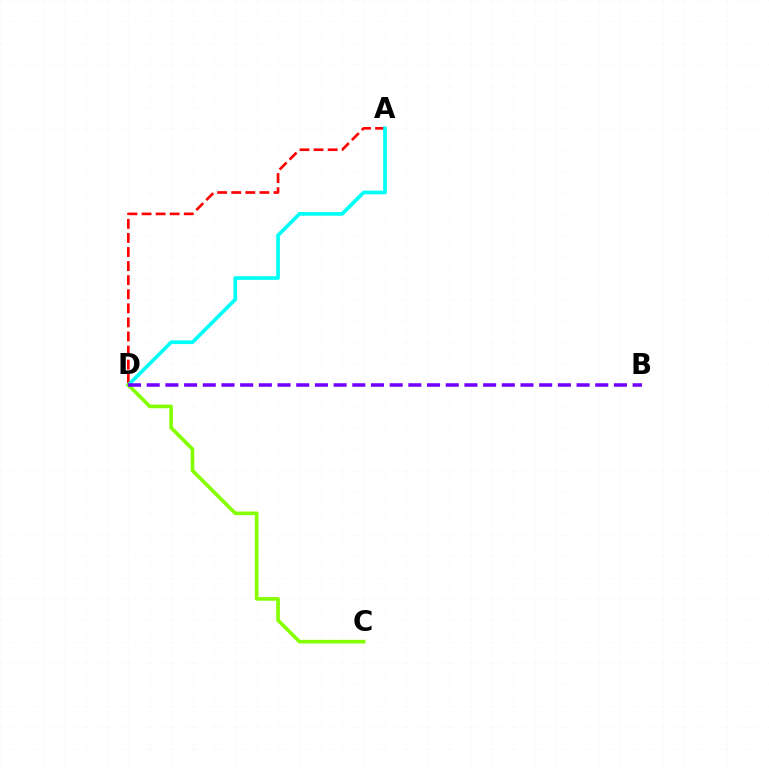{('A', 'D'): [{'color': '#ff0000', 'line_style': 'dashed', 'thickness': 1.91}, {'color': '#00fff6', 'line_style': 'solid', 'thickness': 2.65}], ('C', 'D'): [{'color': '#84ff00', 'line_style': 'solid', 'thickness': 2.61}], ('B', 'D'): [{'color': '#7200ff', 'line_style': 'dashed', 'thickness': 2.54}]}